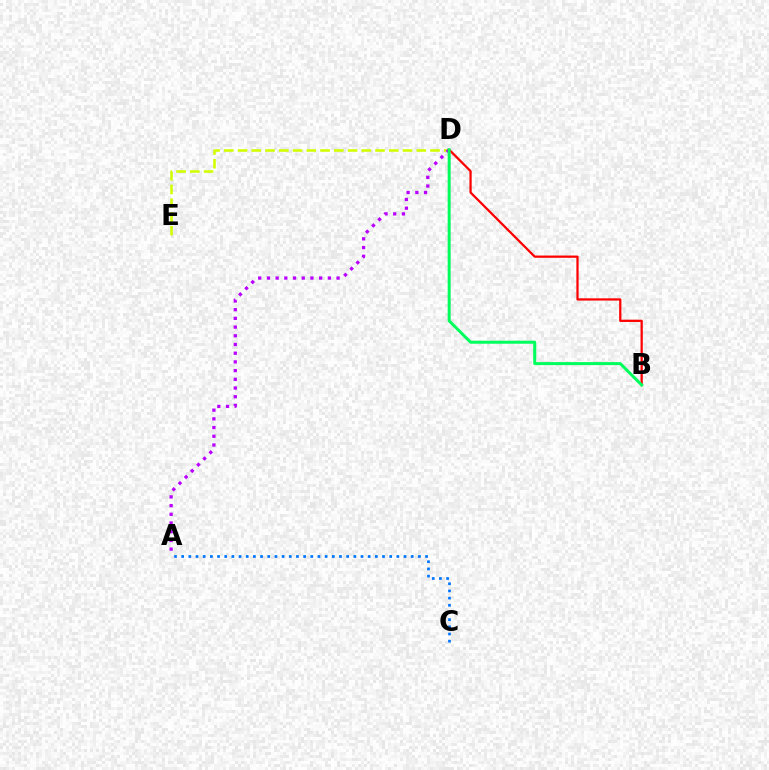{('D', 'E'): [{'color': '#d1ff00', 'line_style': 'dashed', 'thickness': 1.87}], ('A', 'D'): [{'color': '#b900ff', 'line_style': 'dotted', 'thickness': 2.37}], ('B', 'D'): [{'color': '#ff0000', 'line_style': 'solid', 'thickness': 1.62}, {'color': '#00ff5c', 'line_style': 'solid', 'thickness': 2.17}], ('A', 'C'): [{'color': '#0074ff', 'line_style': 'dotted', 'thickness': 1.95}]}